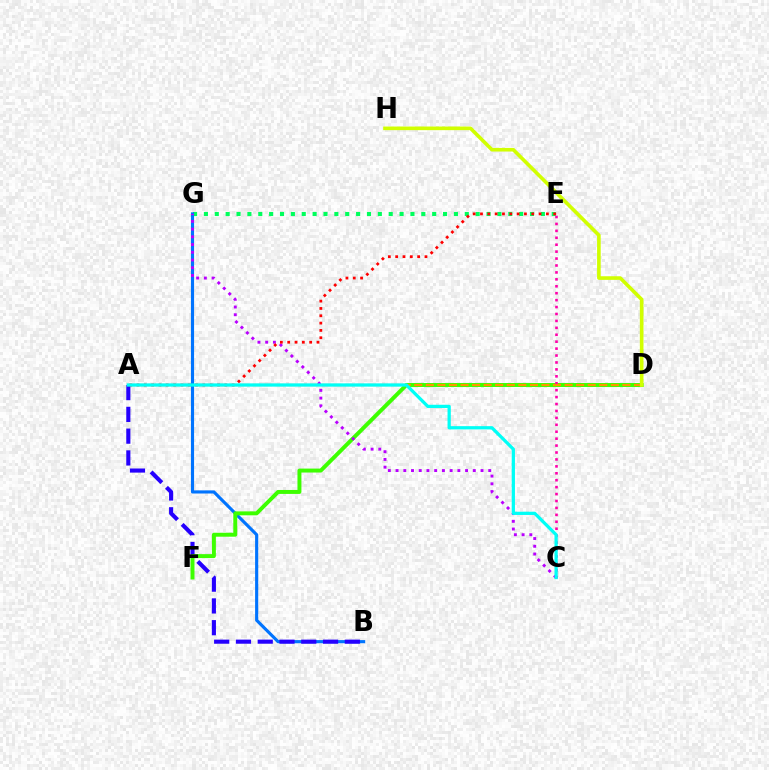{('E', 'G'): [{'color': '#00ff5c', 'line_style': 'dotted', 'thickness': 2.95}], ('B', 'G'): [{'color': '#0074ff', 'line_style': 'solid', 'thickness': 2.26}], ('A', 'B'): [{'color': '#2500ff', 'line_style': 'dashed', 'thickness': 2.96}], ('D', 'F'): [{'color': '#3dff00', 'line_style': 'solid', 'thickness': 2.84}], ('C', 'G'): [{'color': '#b900ff', 'line_style': 'dotted', 'thickness': 2.1}], ('C', 'E'): [{'color': '#ff00ac', 'line_style': 'dotted', 'thickness': 1.88}], ('A', 'D'): [{'color': '#ff9400', 'line_style': 'dashed', 'thickness': 1.57}], ('A', 'E'): [{'color': '#ff0000', 'line_style': 'dotted', 'thickness': 1.99}], ('A', 'C'): [{'color': '#00fff6', 'line_style': 'solid', 'thickness': 2.34}], ('D', 'H'): [{'color': '#d1ff00', 'line_style': 'solid', 'thickness': 2.61}]}